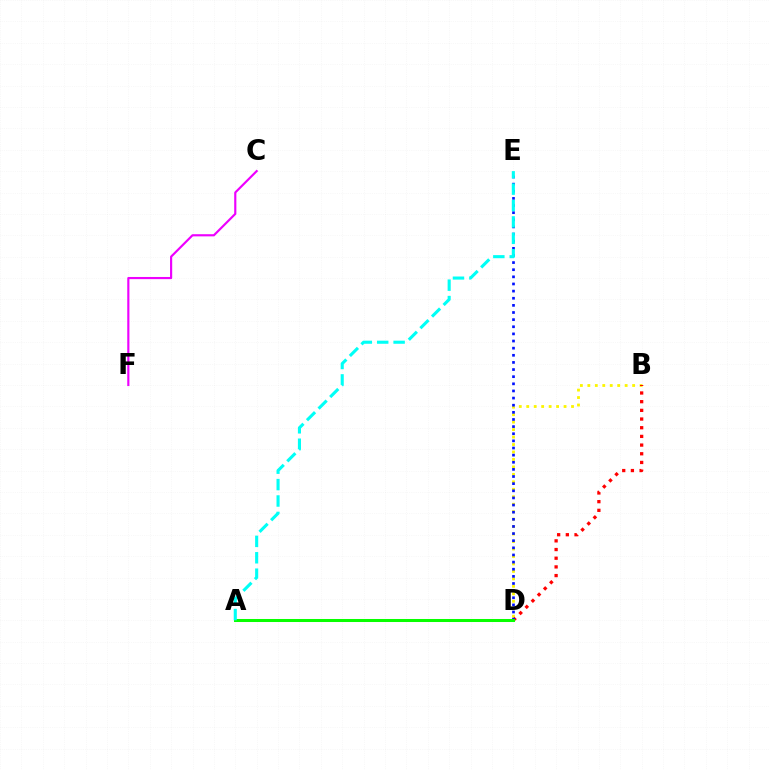{('B', 'D'): [{'color': '#fcf500', 'line_style': 'dotted', 'thickness': 2.03}, {'color': '#ff0000', 'line_style': 'dotted', 'thickness': 2.36}], ('D', 'E'): [{'color': '#0010ff', 'line_style': 'dotted', 'thickness': 1.94}], ('C', 'F'): [{'color': '#ee00ff', 'line_style': 'solid', 'thickness': 1.55}], ('A', 'D'): [{'color': '#08ff00', 'line_style': 'solid', 'thickness': 2.18}], ('A', 'E'): [{'color': '#00fff6', 'line_style': 'dashed', 'thickness': 2.23}]}